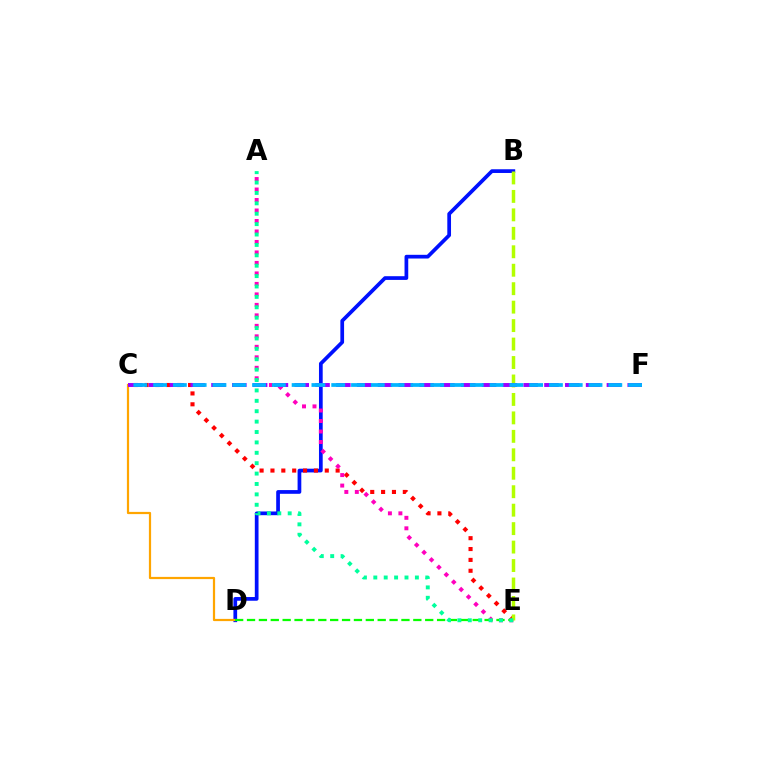{('B', 'D'): [{'color': '#0010ff', 'line_style': 'solid', 'thickness': 2.68}], ('C', 'E'): [{'color': '#ff0000', 'line_style': 'dotted', 'thickness': 2.95}], ('C', 'D'): [{'color': '#ffa500', 'line_style': 'solid', 'thickness': 1.6}], ('A', 'E'): [{'color': '#ff00bd', 'line_style': 'dotted', 'thickness': 2.85}, {'color': '#00ff9d', 'line_style': 'dotted', 'thickness': 2.82}], ('D', 'E'): [{'color': '#08ff00', 'line_style': 'dashed', 'thickness': 1.61}], ('B', 'E'): [{'color': '#b3ff00', 'line_style': 'dashed', 'thickness': 2.51}], ('C', 'F'): [{'color': '#9b00ff', 'line_style': 'dashed', 'thickness': 2.83}, {'color': '#00b5ff', 'line_style': 'dashed', 'thickness': 2.69}]}